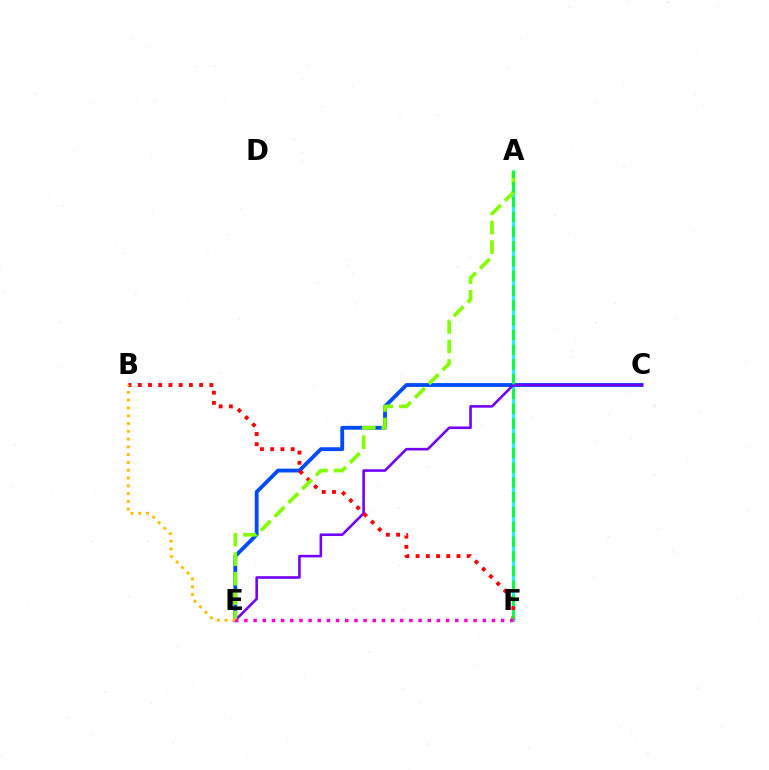{('A', 'F'): [{'color': '#00fff6', 'line_style': 'solid', 'thickness': 2.02}, {'color': '#00ff39', 'line_style': 'dashed', 'thickness': 2.0}], ('C', 'E'): [{'color': '#004bff', 'line_style': 'solid', 'thickness': 2.76}, {'color': '#7200ff', 'line_style': 'solid', 'thickness': 1.87}], ('B', 'F'): [{'color': '#ff0000', 'line_style': 'dotted', 'thickness': 2.78}], ('A', 'E'): [{'color': '#84ff00', 'line_style': 'dashed', 'thickness': 2.65}], ('B', 'E'): [{'color': '#ffbd00', 'line_style': 'dotted', 'thickness': 2.11}], ('E', 'F'): [{'color': '#ff00cf', 'line_style': 'dotted', 'thickness': 2.49}]}